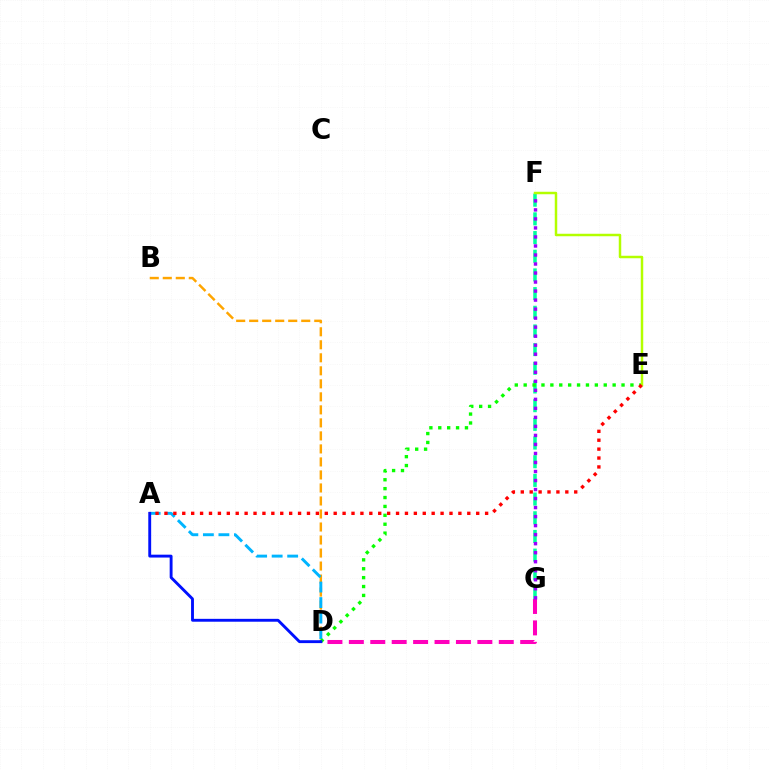{('D', 'G'): [{'color': '#ff00bd', 'line_style': 'dashed', 'thickness': 2.91}], ('B', 'D'): [{'color': '#ffa500', 'line_style': 'dashed', 'thickness': 1.77}], ('A', 'D'): [{'color': '#00b5ff', 'line_style': 'dashed', 'thickness': 2.11}, {'color': '#0010ff', 'line_style': 'solid', 'thickness': 2.07}], ('F', 'G'): [{'color': '#00ff9d', 'line_style': 'dashed', 'thickness': 2.54}, {'color': '#9b00ff', 'line_style': 'dotted', 'thickness': 2.45}], ('D', 'E'): [{'color': '#08ff00', 'line_style': 'dotted', 'thickness': 2.42}], ('E', 'F'): [{'color': '#b3ff00', 'line_style': 'solid', 'thickness': 1.78}], ('A', 'E'): [{'color': '#ff0000', 'line_style': 'dotted', 'thickness': 2.42}]}